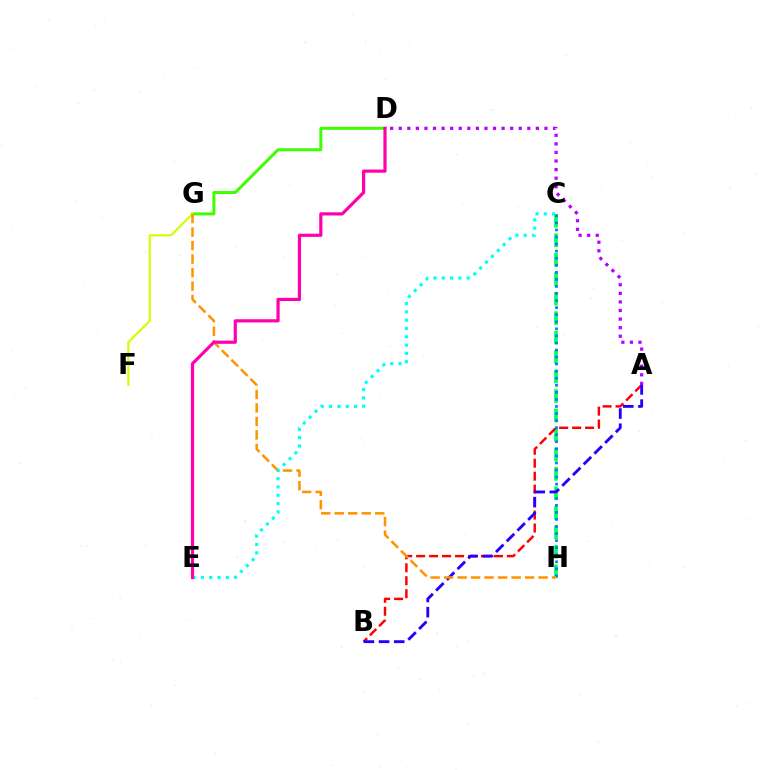{('C', 'H'): [{'color': '#00ff5c', 'line_style': 'dashed', 'thickness': 2.64}, {'color': '#0074ff', 'line_style': 'dotted', 'thickness': 1.92}], ('A', 'B'): [{'color': '#ff0000', 'line_style': 'dashed', 'thickness': 1.76}, {'color': '#2500ff', 'line_style': 'dashed', 'thickness': 2.06}], ('A', 'D'): [{'color': '#b900ff', 'line_style': 'dotted', 'thickness': 2.33}], ('D', 'G'): [{'color': '#3dff00', 'line_style': 'solid', 'thickness': 2.14}], ('F', 'G'): [{'color': '#d1ff00', 'line_style': 'solid', 'thickness': 1.56}], ('G', 'H'): [{'color': '#ff9400', 'line_style': 'dashed', 'thickness': 1.83}], ('C', 'E'): [{'color': '#00fff6', 'line_style': 'dotted', 'thickness': 2.26}], ('D', 'E'): [{'color': '#ff00ac', 'line_style': 'solid', 'thickness': 2.3}]}